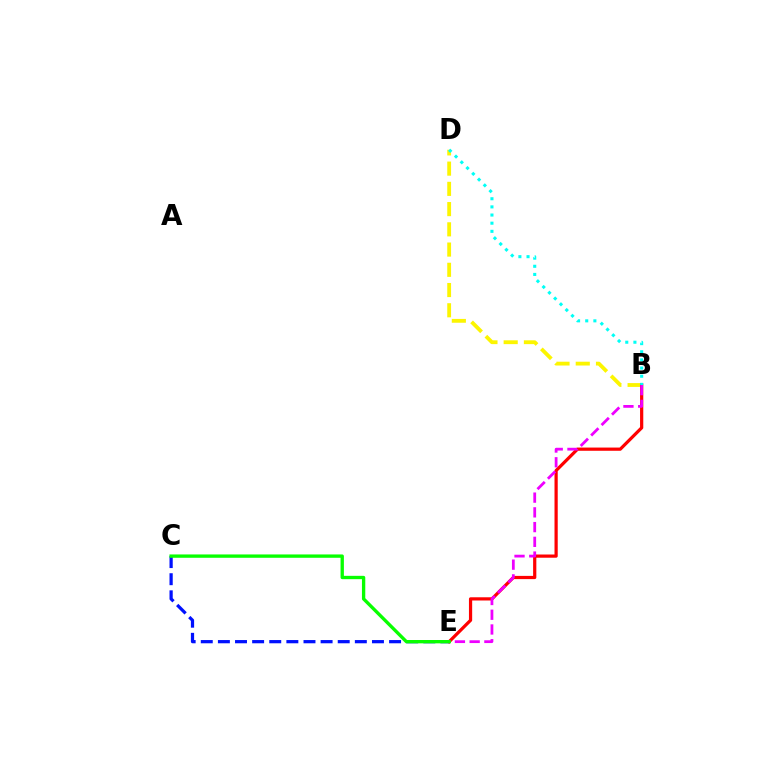{('B', 'D'): [{'color': '#fcf500', 'line_style': 'dashed', 'thickness': 2.75}, {'color': '#00fff6', 'line_style': 'dotted', 'thickness': 2.21}], ('B', 'E'): [{'color': '#ff0000', 'line_style': 'solid', 'thickness': 2.32}, {'color': '#ee00ff', 'line_style': 'dashed', 'thickness': 2.0}], ('C', 'E'): [{'color': '#0010ff', 'line_style': 'dashed', 'thickness': 2.33}, {'color': '#08ff00', 'line_style': 'solid', 'thickness': 2.4}]}